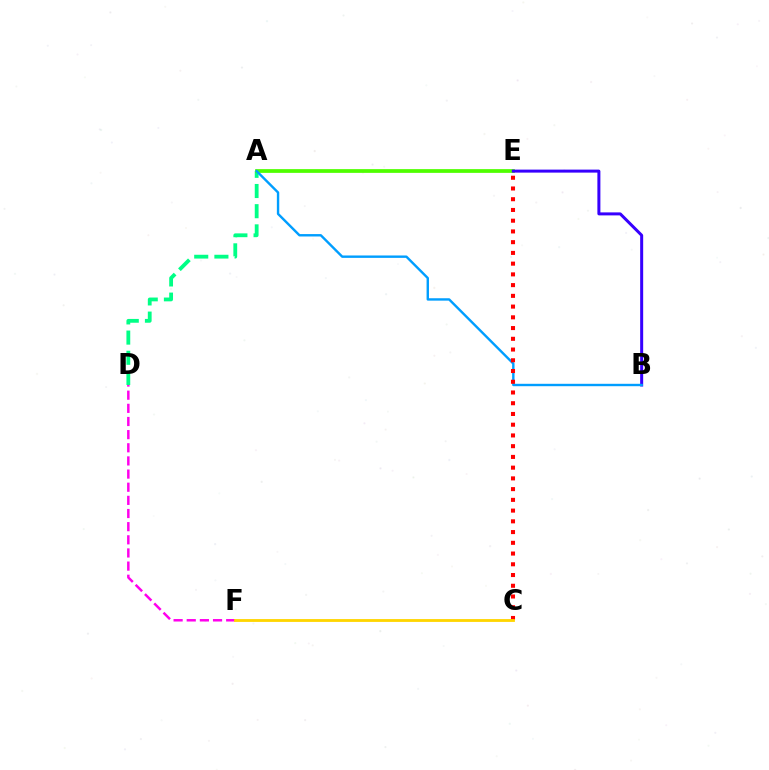{('A', 'D'): [{'color': '#00ff86', 'line_style': 'dashed', 'thickness': 2.74}], ('A', 'E'): [{'color': '#4fff00', 'line_style': 'solid', 'thickness': 2.7}], ('B', 'E'): [{'color': '#3700ff', 'line_style': 'solid', 'thickness': 2.16}], ('A', 'B'): [{'color': '#009eff', 'line_style': 'solid', 'thickness': 1.73}], ('C', 'E'): [{'color': '#ff0000', 'line_style': 'dotted', 'thickness': 2.92}], ('D', 'F'): [{'color': '#ff00ed', 'line_style': 'dashed', 'thickness': 1.79}], ('C', 'F'): [{'color': '#ffd500', 'line_style': 'solid', 'thickness': 2.04}]}